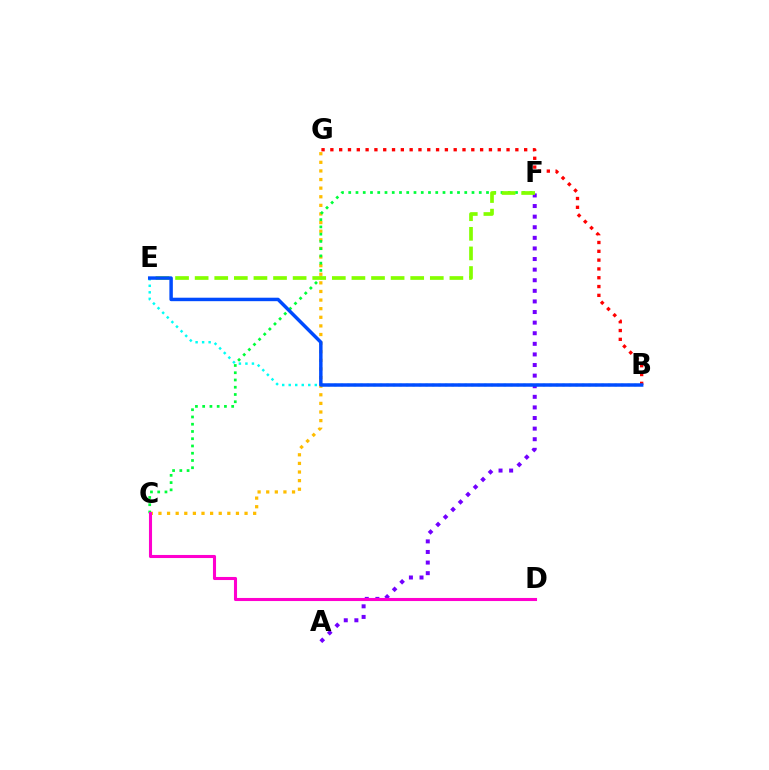{('C', 'G'): [{'color': '#ffbd00', 'line_style': 'dotted', 'thickness': 2.34}], ('B', 'E'): [{'color': '#00fff6', 'line_style': 'dotted', 'thickness': 1.77}, {'color': '#004bff', 'line_style': 'solid', 'thickness': 2.5}], ('B', 'G'): [{'color': '#ff0000', 'line_style': 'dotted', 'thickness': 2.39}], ('A', 'F'): [{'color': '#7200ff', 'line_style': 'dotted', 'thickness': 2.88}], ('C', 'F'): [{'color': '#00ff39', 'line_style': 'dotted', 'thickness': 1.97}], ('C', 'D'): [{'color': '#ff00cf', 'line_style': 'solid', 'thickness': 2.21}], ('E', 'F'): [{'color': '#84ff00', 'line_style': 'dashed', 'thickness': 2.66}]}